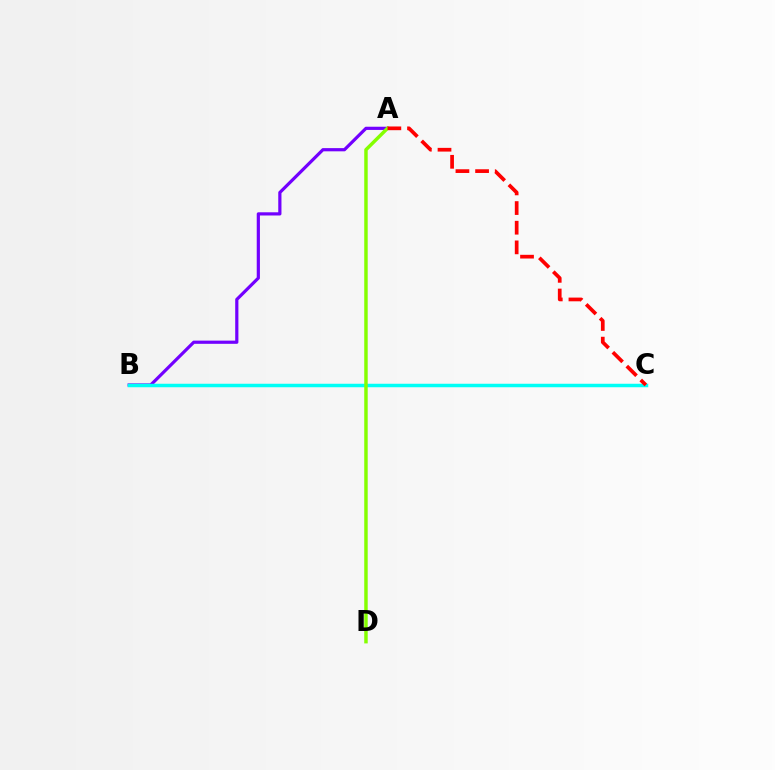{('A', 'B'): [{'color': '#7200ff', 'line_style': 'solid', 'thickness': 2.3}], ('B', 'C'): [{'color': '#00fff6', 'line_style': 'solid', 'thickness': 2.51}], ('A', 'D'): [{'color': '#84ff00', 'line_style': 'solid', 'thickness': 2.49}], ('A', 'C'): [{'color': '#ff0000', 'line_style': 'dashed', 'thickness': 2.67}]}